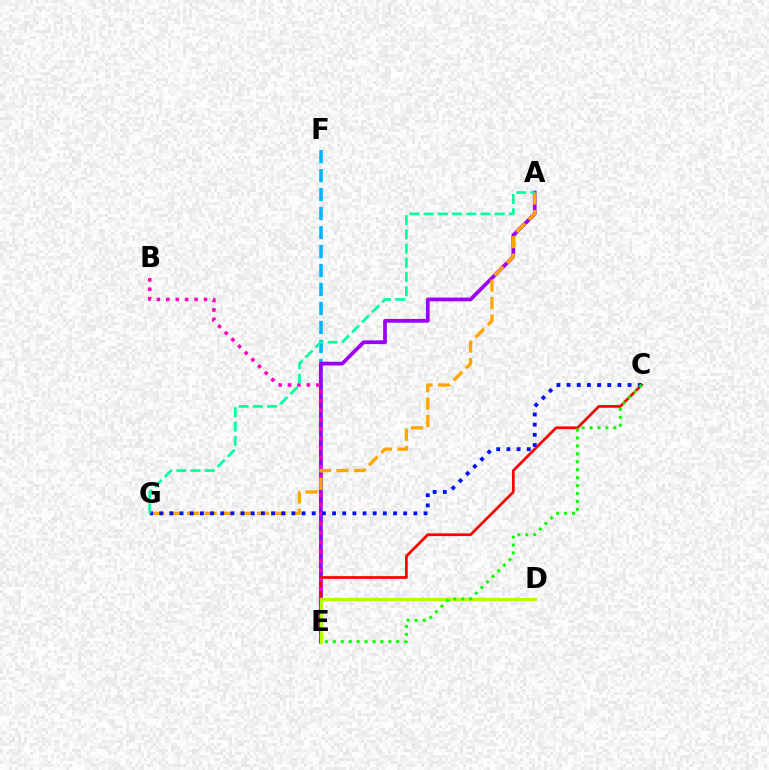{('E', 'F'): [{'color': '#00b5ff', 'line_style': 'dashed', 'thickness': 2.58}], ('A', 'E'): [{'color': '#9b00ff', 'line_style': 'solid', 'thickness': 2.7}], ('C', 'E'): [{'color': '#ff0000', 'line_style': 'solid', 'thickness': 1.97}, {'color': '#08ff00', 'line_style': 'dotted', 'thickness': 2.16}], ('B', 'E'): [{'color': '#ff00bd', 'line_style': 'dotted', 'thickness': 2.56}], ('A', 'G'): [{'color': '#ffa500', 'line_style': 'dashed', 'thickness': 2.37}, {'color': '#00ff9d', 'line_style': 'dashed', 'thickness': 1.93}], ('D', 'E'): [{'color': '#b3ff00', 'line_style': 'solid', 'thickness': 2.33}], ('C', 'G'): [{'color': '#0010ff', 'line_style': 'dotted', 'thickness': 2.76}]}